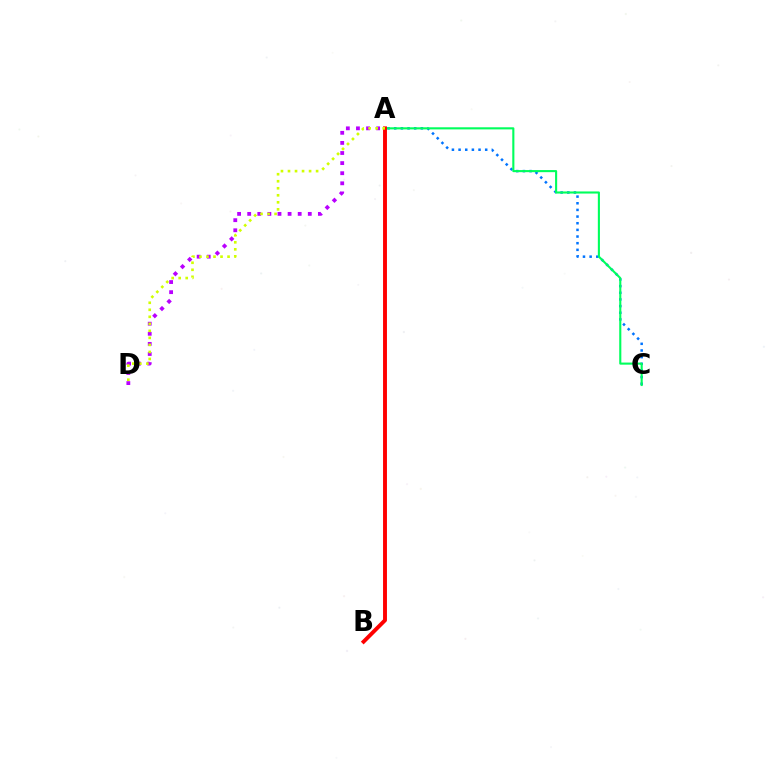{('A', 'D'): [{'color': '#b900ff', 'line_style': 'dotted', 'thickness': 2.74}, {'color': '#d1ff00', 'line_style': 'dotted', 'thickness': 1.91}], ('A', 'C'): [{'color': '#0074ff', 'line_style': 'dotted', 'thickness': 1.81}, {'color': '#00ff5c', 'line_style': 'solid', 'thickness': 1.52}], ('A', 'B'): [{'color': '#ff0000', 'line_style': 'solid', 'thickness': 2.81}]}